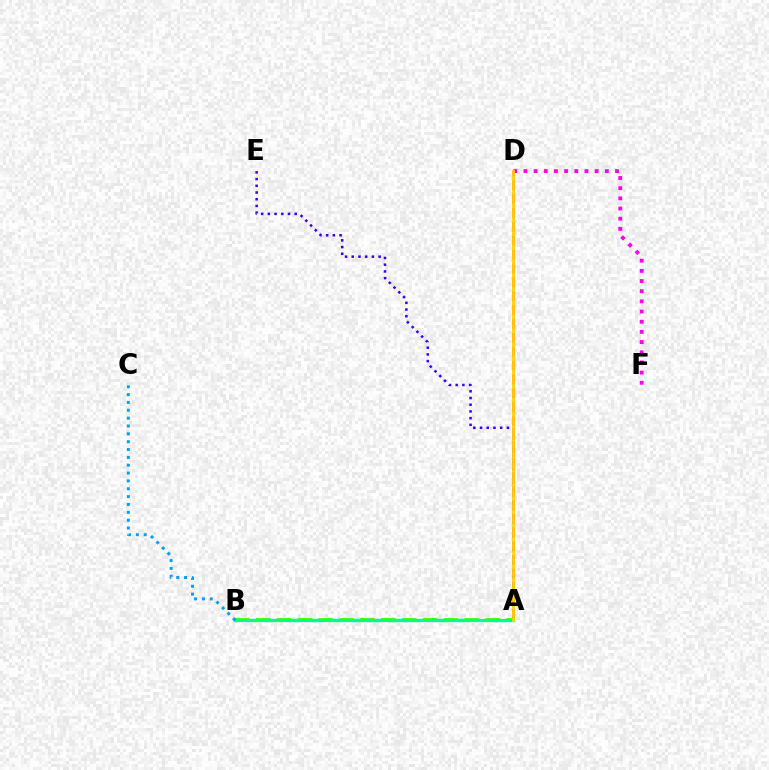{('A', 'D'): [{'color': '#ff0000', 'line_style': 'dashed', 'thickness': 1.89}, {'color': '#ffd500', 'line_style': 'solid', 'thickness': 1.98}], ('A', 'B'): [{'color': '#4fff00', 'line_style': 'dashed', 'thickness': 2.83}, {'color': '#00ff86', 'line_style': 'solid', 'thickness': 2.39}], ('A', 'E'): [{'color': '#3700ff', 'line_style': 'dotted', 'thickness': 1.82}], ('D', 'F'): [{'color': '#ff00ed', 'line_style': 'dotted', 'thickness': 2.76}], ('B', 'C'): [{'color': '#009eff', 'line_style': 'dotted', 'thickness': 2.13}]}